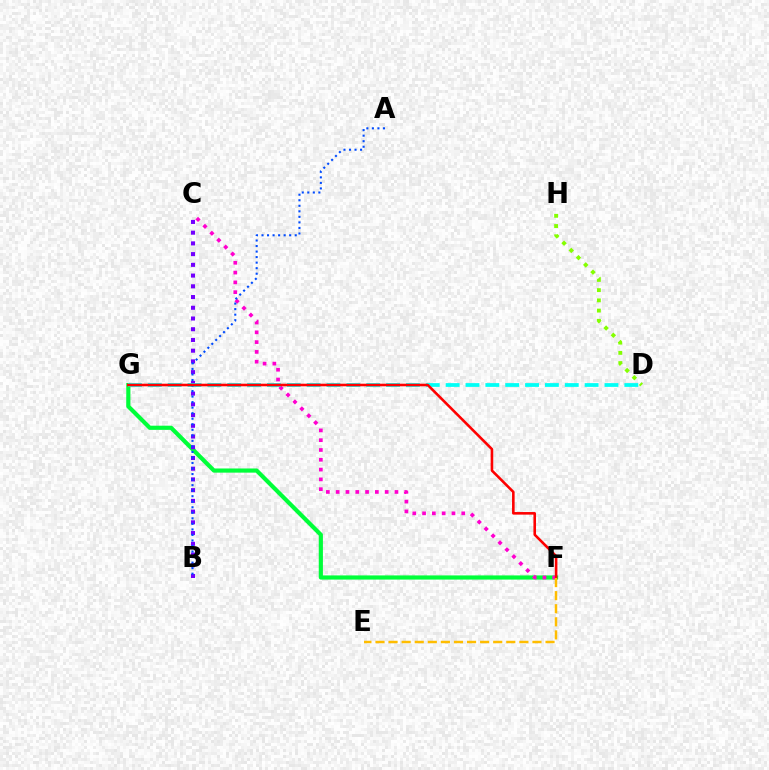{('F', 'G'): [{'color': '#00ff39', 'line_style': 'solid', 'thickness': 3.0}, {'color': '#ff0000', 'line_style': 'solid', 'thickness': 1.86}], ('C', 'F'): [{'color': '#ff00cf', 'line_style': 'dotted', 'thickness': 2.66}], ('B', 'C'): [{'color': '#7200ff', 'line_style': 'dotted', 'thickness': 2.91}], ('D', 'G'): [{'color': '#00fff6', 'line_style': 'dashed', 'thickness': 2.7}], ('A', 'B'): [{'color': '#004bff', 'line_style': 'dotted', 'thickness': 1.5}], ('D', 'H'): [{'color': '#84ff00', 'line_style': 'dotted', 'thickness': 2.78}], ('E', 'F'): [{'color': '#ffbd00', 'line_style': 'dashed', 'thickness': 1.78}]}